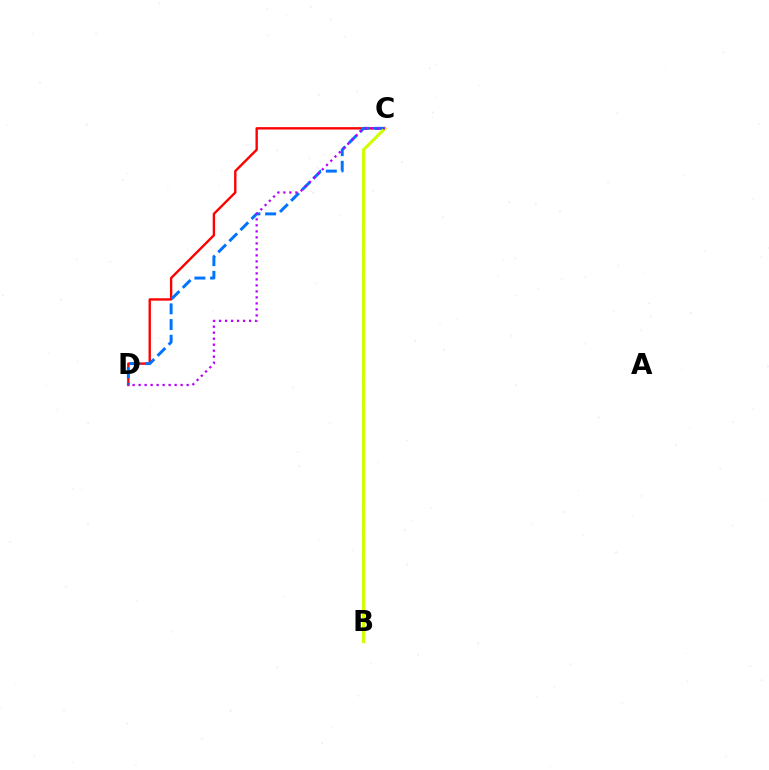{('C', 'D'): [{'color': '#ff0000', 'line_style': 'solid', 'thickness': 1.71}, {'color': '#0074ff', 'line_style': 'dashed', 'thickness': 2.13}, {'color': '#b900ff', 'line_style': 'dotted', 'thickness': 1.63}], ('B', 'C'): [{'color': '#00ff5c', 'line_style': 'dashed', 'thickness': 1.59}, {'color': '#d1ff00', 'line_style': 'solid', 'thickness': 2.22}]}